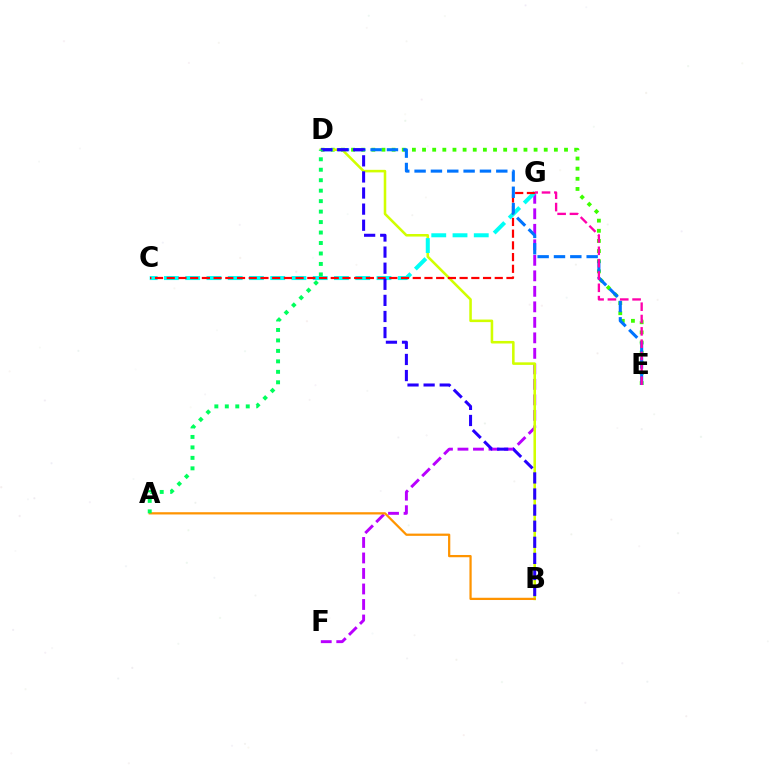{('D', 'E'): [{'color': '#3dff00', 'line_style': 'dotted', 'thickness': 2.76}, {'color': '#0074ff', 'line_style': 'dashed', 'thickness': 2.22}], ('F', 'G'): [{'color': '#b900ff', 'line_style': 'dashed', 'thickness': 2.11}], ('B', 'D'): [{'color': '#d1ff00', 'line_style': 'solid', 'thickness': 1.84}, {'color': '#2500ff', 'line_style': 'dashed', 'thickness': 2.19}], ('A', 'B'): [{'color': '#ff9400', 'line_style': 'solid', 'thickness': 1.62}], ('C', 'G'): [{'color': '#00fff6', 'line_style': 'dashed', 'thickness': 2.89}, {'color': '#ff0000', 'line_style': 'dashed', 'thickness': 1.59}], ('E', 'G'): [{'color': '#ff00ac', 'line_style': 'dashed', 'thickness': 1.68}], ('A', 'D'): [{'color': '#00ff5c', 'line_style': 'dotted', 'thickness': 2.84}]}